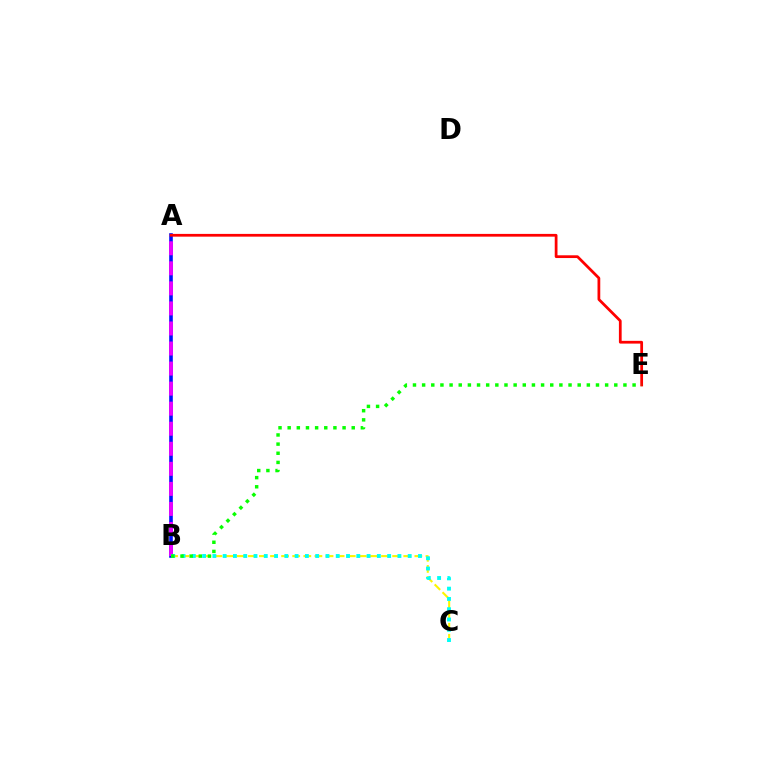{('A', 'B'): [{'color': '#0010ff', 'line_style': 'solid', 'thickness': 2.6}, {'color': '#ee00ff', 'line_style': 'dashed', 'thickness': 2.72}], ('A', 'E'): [{'color': '#ff0000', 'line_style': 'solid', 'thickness': 1.98}], ('B', 'C'): [{'color': '#fcf500', 'line_style': 'dashed', 'thickness': 1.51}, {'color': '#00fff6', 'line_style': 'dotted', 'thickness': 2.79}], ('B', 'E'): [{'color': '#08ff00', 'line_style': 'dotted', 'thickness': 2.49}]}